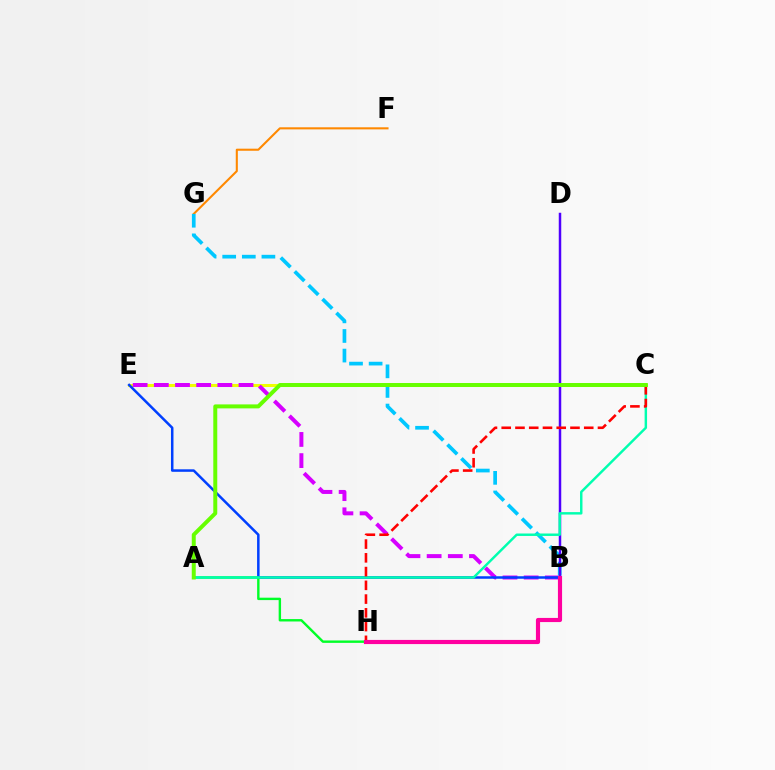{('C', 'E'): [{'color': '#eeff00', 'line_style': 'solid', 'thickness': 2.17}], ('B', 'E'): [{'color': '#d600ff', 'line_style': 'dashed', 'thickness': 2.88}, {'color': '#003fff', 'line_style': 'solid', 'thickness': 1.8}], ('F', 'G'): [{'color': '#ff8800', 'line_style': 'solid', 'thickness': 1.5}], ('A', 'H'): [{'color': '#00ff27', 'line_style': 'solid', 'thickness': 1.73}], ('B', 'G'): [{'color': '#00c7ff', 'line_style': 'dashed', 'thickness': 2.66}], ('B', 'D'): [{'color': '#4f00ff', 'line_style': 'solid', 'thickness': 1.79}], ('A', 'C'): [{'color': '#00ffaf', 'line_style': 'solid', 'thickness': 1.76}, {'color': '#66ff00', 'line_style': 'solid', 'thickness': 2.86}], ('C', 'H'): [{'color': '#ff0000', 'line_style': 'dashed', 'thickness': 1.87}], ('B', 'H'): [{'color': '#ff00a0', 'line_style': 'solid', 'thickness': 2.99}]}